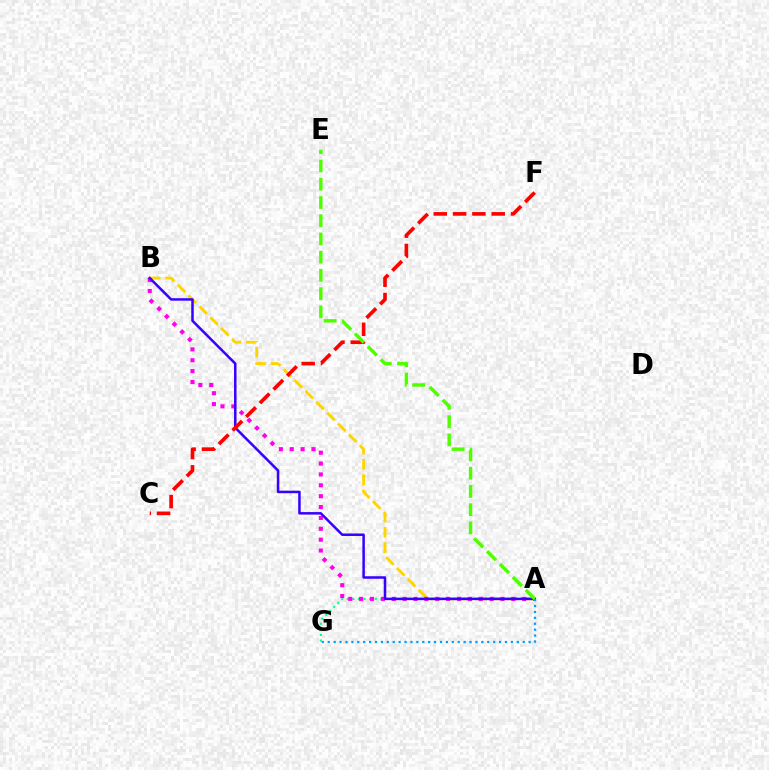{('A', 'B'): [{'color': '#ffd500', 'line_style': 'dashed', 'thickness': 2.09}, {'color': '#ff00ed', 'line_style': 'dotted', 'thickness': 2.95}, {'color': '#3700ff', 'line_style': 'solid', 'thickness': 1.81}], ('A', 'G'): [{'color': '#00ff86', 'line_style': 'dotted', 'thickness': 1.52}, {'color': '#009eff', 'line_style': 'dotted', 'thickness': 1.61}], ('C', 'F'): [{'color': '#ff0000', 'line_style': 'dashed', 'thickness': 2.62}], ('A', 'E'): [{'color': '#4fff00', 'line_style': 'dashed', 'thickness': 2.48}]}